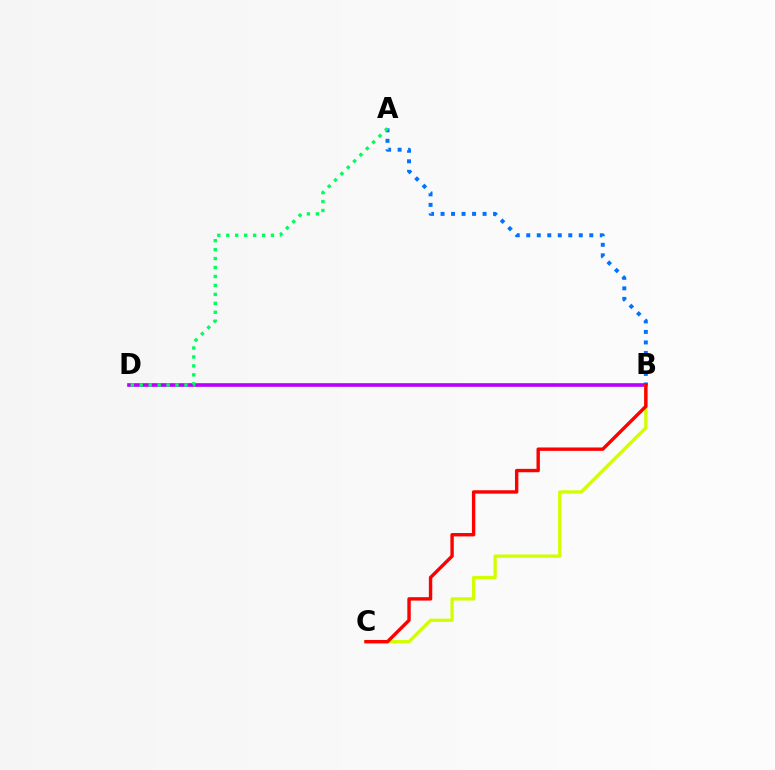{('B', 'D'): [{'color': '#b900ff', 'line_style': 'solid', 'thickness': 2.64}], ('B', 'C'): [{'color': '#d1ff00', 'line_style': 'solid', 'thickness': 2.37}, {'color': '#ff0000', 'line_style': 'solid', 'thickness': 2.45}], ('A', 'B'): [{'color': '#0074ff', 'line_style': 'dotted', 'thickness': 2.85}], ('A', 'D'): [{'color': '#00ff5c', 'line_style': 'dotted', 'thickness': 2.43}]}